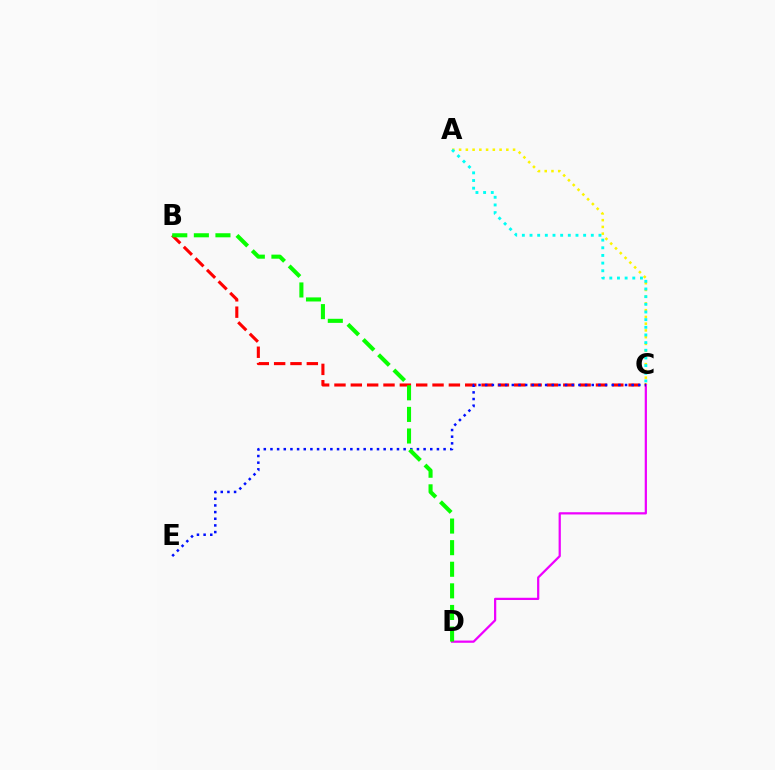{('A', 'C'): [{'color': '#fcf500', 'line_style': 'dotted', 'thickness': 1.83}, {'color': '#00fff6', 'line_style': 'dotted', 'thickness': 2.08}], ('C', 'D'): [{'color': '#ee00ff', 'line_style': 'solid', 'thickness': 1.61}], ('B', 'C'): [{'color': '#ff0000', 'line_style': 'dashed', 'thickness': 2.22}], ('C', 'E'): [{'color': '#0010ff', 'line_style': 'dotted', 'thickness': 1.81}], ('B', 'D'): [{'color': '#08ff00', 'line_style': 'dashed', 'thickness': 2.93}]}